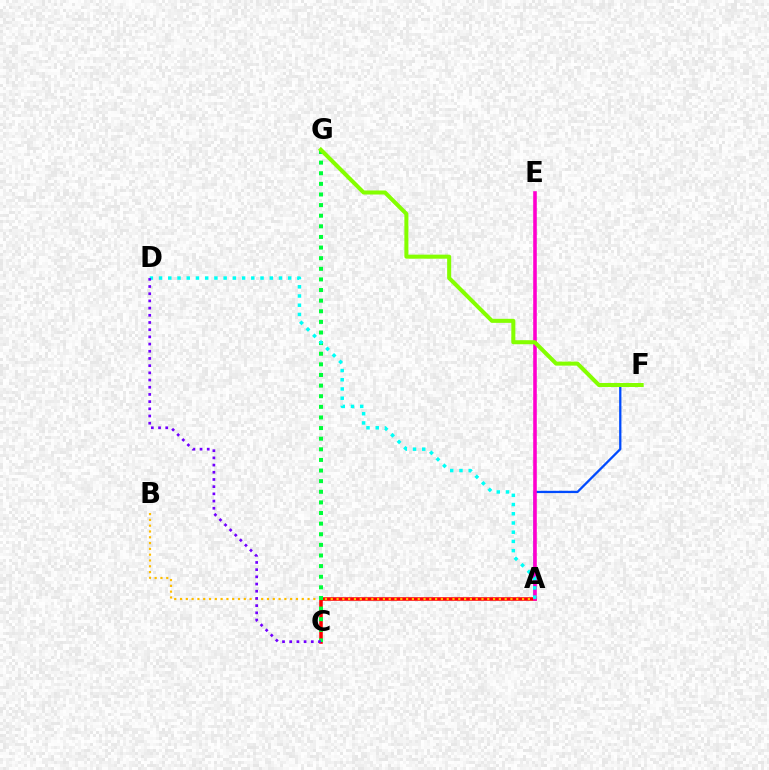{('A', 'F'): [{'color': '#004bff', 'line_style': 'solid', 'thickness': 1.65}], ('A', 'C'): [{'color': '#ff0000', 'line_style': 'solid', 'thickness': 2.56}], ('A', 'B'): [{'color': '#ffbd00', 'line_style': 'dotted', 'thickness': 1.58}], ('C', 'G'): [{'color': '#00ff39', 'line_style': 'dotted', 'thickness': 2.88}], ('A', 'E'): [{'color': '#ff00cf', 'line_style': 'solid', 'thickness': 2.59}], ('A', 'D'): [{'color': '#00fff6', 'line_style': 'dotted', 'thickness': 2.51}], ('C', 'D'): [{'color': '#7200ff', 'line_style': 'dotted', 'thickness': 1.95}], ('F', 'G'): [{'color': '#84ff00', 'line_style': 'solid', 'thickness': 2.9}]}